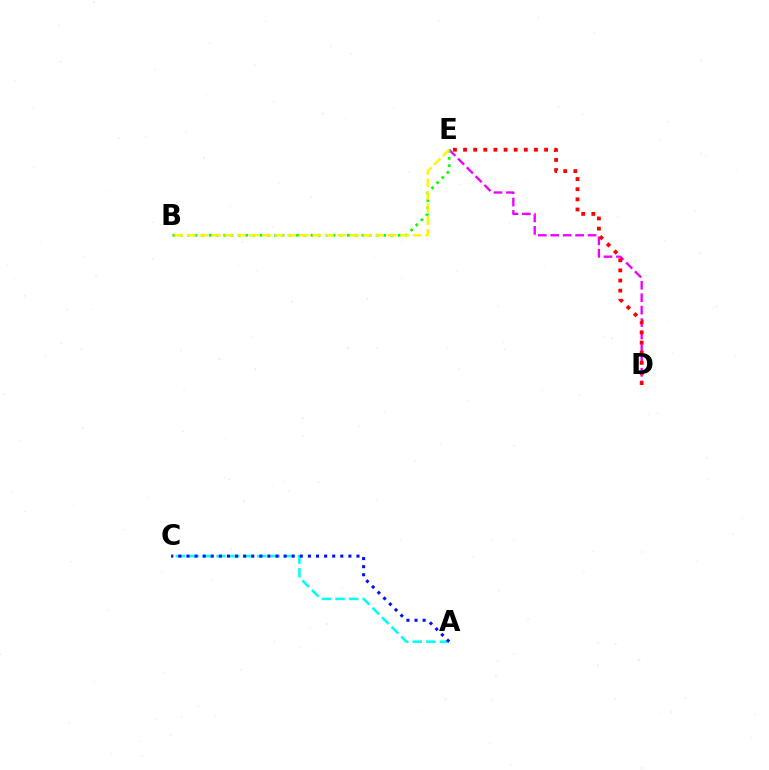{('A', 'C'): [{'color': '#00fff6', 'line_style': 'dashed', 'thickness': 1.84}, {'color': '#0010ff', 'line_style': 'dotted', 'thickness': 2.2}], ('D', 'E'): [{'color': '#ee00ff', 'line_style': 'dashed', 'thickness': 1.69}, {'color': '#ff0000', 'line_style': 'dotted', 'thickness': 2.75}], ('B', 'E'): [{'color': '#08ff00', 'line_style': 'dotted', 'thickness': 1.98}, {'color': '#fcf500', 'line_style': 'dashed', 'thickness': 1.71}]}